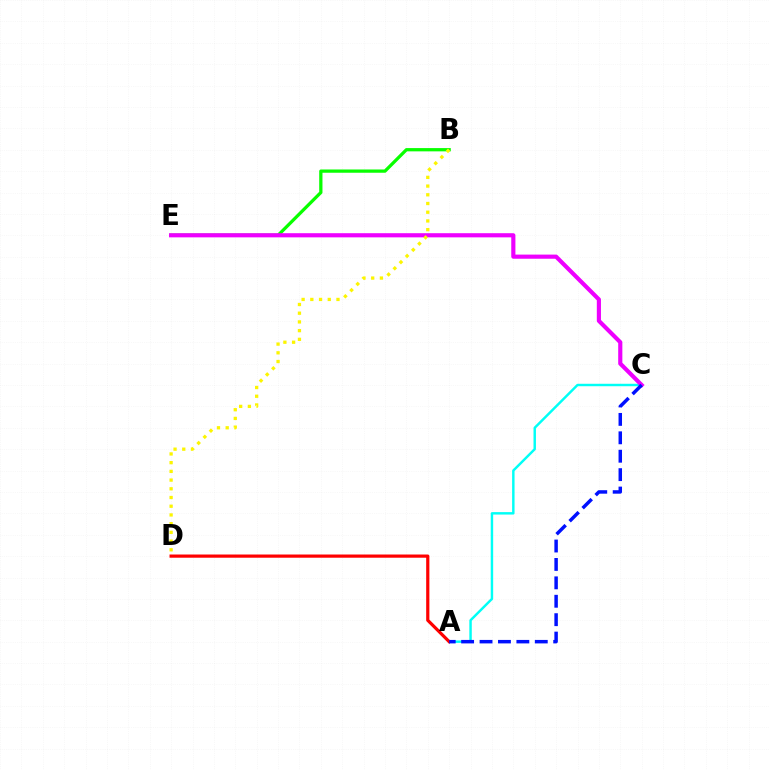{('B', 'E'): [{'color': '#08ff00', 'line_style': 'solid', 'thickness': 2.35}], ('A', 'C'): [{'color': '#00fff6', 'line_style': 'solid', 'thickness': 1.76}, {'color': '#0010ff', 'line_style': 'dashed', 'thickness': 2.5}], ('C', 'E'): [{'color': '#ee00ff', 'line_style': 'solid', 'thickness': 2.99}], ('B', 'D'): [{'color': '#fcf500', 'line_style': 'dotted', 'thickness': 2.37}], ('A', 'D'): [{'color': '#ff0000', 'line_style': 'solid', 'thickness': 2.31}]}